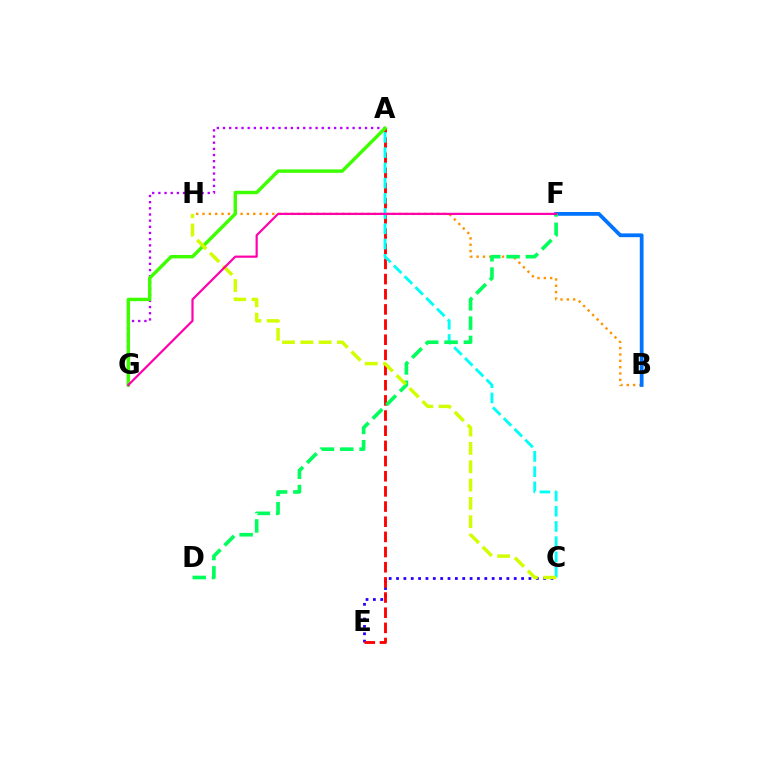{('B', 'H'): [{'color': '#ff9400', 'line_style': 'dotted', 'thickness': 1.72}], ('C', 'E'): [{'color': '#2500ff', 'line_style': 'dotted', 'thickness': 2.0}], ('A', 'E'): [{'color': '#ff0000', 'line_style': 'dashed', 'thickness': 2.06}], ('A', 'G'): [{'color': '#b900ff', 'line_style': 'dotted', 'thickness': 1.68}, {'color': '#3dff00', 'line_style': 'solid', 'thickness': 2.47}], ('A', 'C'): [{'color': '#00fff6', 'line_style': 'dashed', 'thickness': 2.07}], ('B', 'F'): [{'color': '#0074ff', 'line_style': 'solid', 'thickness': 2.71}], ('D', 'F'): [{'color': '#00ff5c', 'line_style': 'dashed', 'thickness': 2.62}], ('C', 'H'): [{'color': '#d1ff00', 'line_style': 'dashed', 'thickness': 2.49}], ('F', 'G'): [{'color': '#ff00ac', 'line_style': 'solid', 'thickness': 1.58}]}